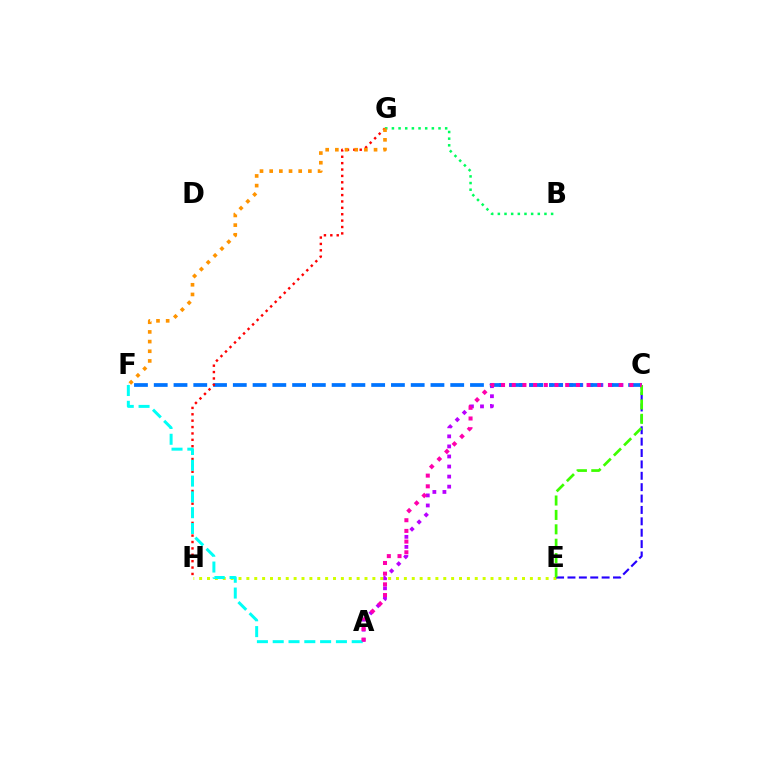{('A', 'C'): [{'color': '#b900ff', 'line_style': 'dotted', 'thickness': 2.73}, {'color': '#ff00ac', 'line_style': 'dotted', 'thickness': 2.9}], ('C', 'F'): [{'color': '#0074ff', 'line_style': 'dashed', 'thickness': 2.69}], ('G', 'H'): [{'color': '#ff0000', 'line_style': 'dotted', 'thickness': 1.74}], ('E', 'H'): [{'color': '#d1ff00', 'line_style': 'dotted', 'thickness': 2.14}], ('C', 'E'): [{'color': '#2500ff', 'line_style': 'dashed', 'thickness': 1.55}, {'color': '#3dff00', 'line_style': 'dashed', 'thickness': 1.96}], ('B', 'G'): [{'color': '#00ff5c', 'line_style': 'dotted', 'thickness': 1.81}], ('A', 'F'): [{'color': '#00fff6', 'line_style': 'dashed', 'thickness': 2.15}], ('F', 'G'): [{'color': '#ff9400', 'line_style': 'dotted', 'thickness': 2.63}]}